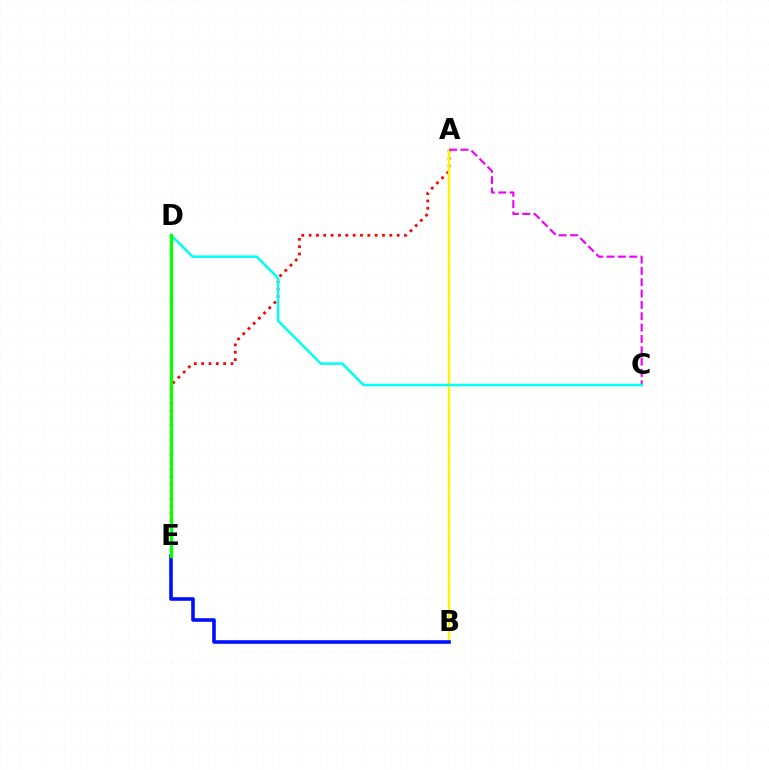{('A', 'E'): [{'color': '#ff0000', 'line_style': 'dotted', 'thickness': 1.99}], ('A', 'B'): [{'color': '#fcf500', 'line_style': 'solid', 'thickness': 1.76}], ('A', 'C'): [{'color': '#ee00ff', 'line_style': 'dashed', 'thickness': 1.54}], ('B', 'E'): [{'color': '#0010ff', 'line_style': 'solid', 'thickness': 2.59}], ('C', 'D'): [{'color': '#00fff6', 'line_style': 'solid', 'thickness': 1.82}], ('D', 'E'): [{'color': '#08ff00', 'line_style': 'solid', 'thickness': 2.39}]}